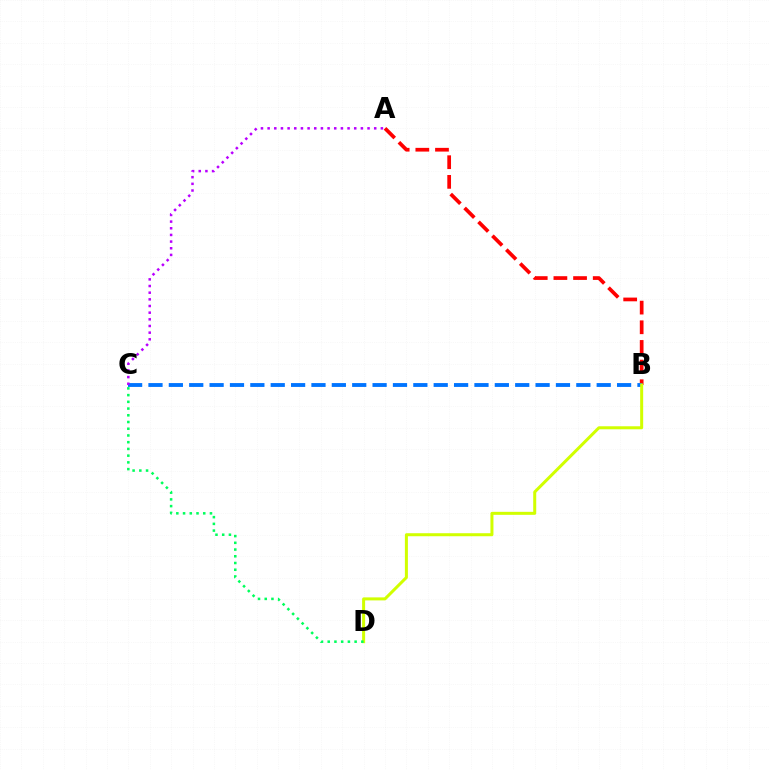{('A', 'B'): [{'color': '#ff0000', 'line_style': 'dashed', 'thickness': 2.67}], ('B', 'C'): [{'color': '#0074ff', 'line_style': 'dashed', 'thickness': 2.77}], ('B', 'D'): [{'color': '#d1ff00', 'line_style': 'solid', 'thickness': 2.17}], ('C', 'D'): [{'color': '#00ff5c', 'line_style': 'dotted', 'thickness': 1.83}], ('A', 'C'): [{'color': '#b900ff', 'line_style': 'dotted', 'thickness': 1.81}]}